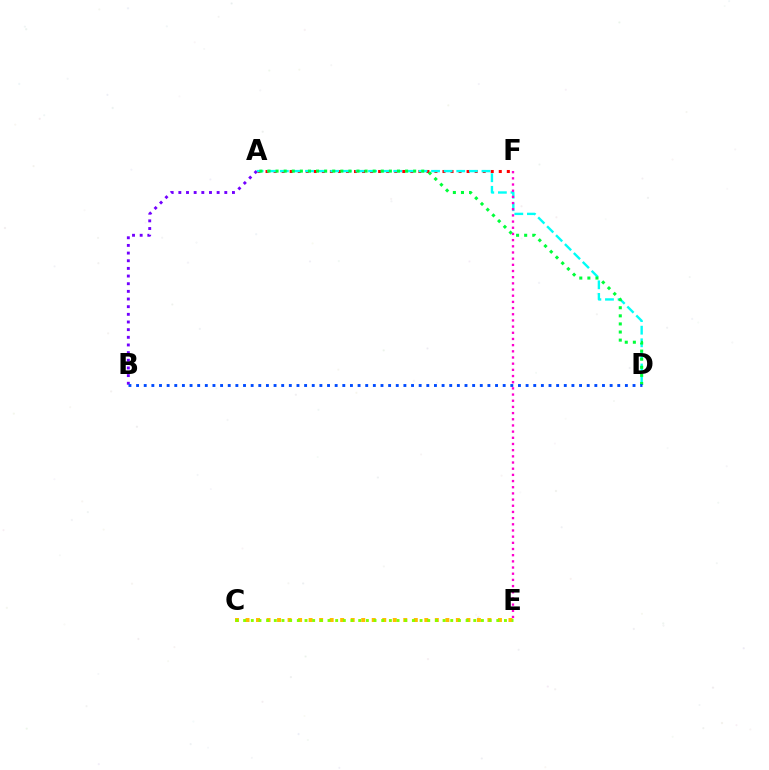{('A', 'F'): [{'color': '#ff0000', 'line_style': 'dotted', 'thickness': 2.18}], ('C', 'E'): [{'color': '#ffbd00', 'line_style': 'dotted', 'thickness': 2.86}, {'color': '#84ff00', 'line_style': 'dotted', 'thickness': 2.08}], ('A', 'D'): [{'color': '#00fff6', 'line_style': 'dashed', 'thickness': 1.71}, {'color': '#00ff39', 'line_style': 'dotted', 'thickness': 2.2}], ('E', 'F'): [{'color': '#ff00cf', 'line_style': 'dotted', 'thickness': 1.68}], ('A', 'B'): [{'color': '#7200ff', 'line_style': 'dotted', 'thickness': 2.08}], ('B', 'D'): [{'color': '#004bff', 'line_style': 'dotted', 'thickness': 2.08}]}